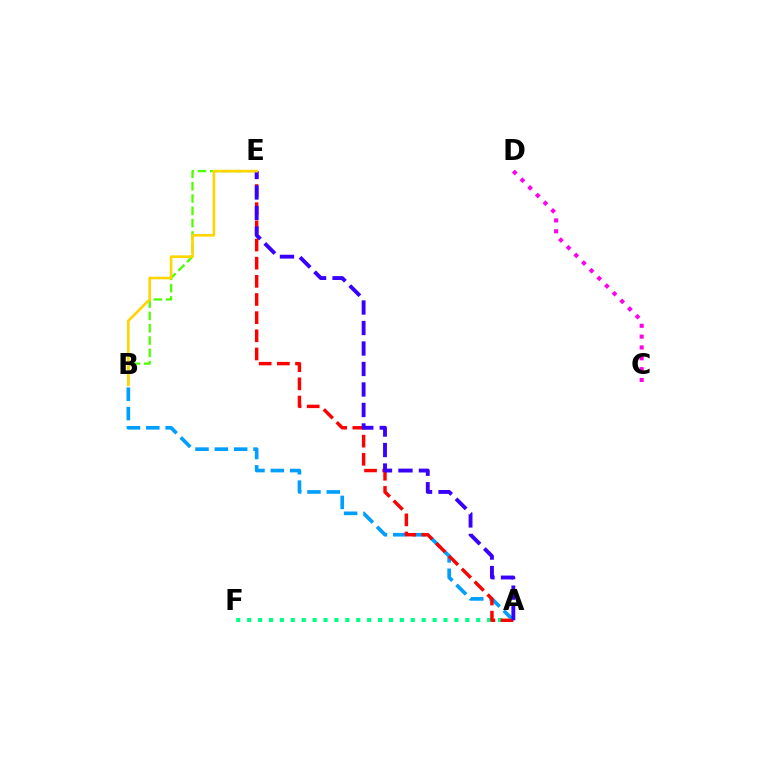{('A', 'B'): [{'color': '#009eff', 'line_style': 'dashed', 'thickness': 2.63}], ('B', 'E'): [{'color': '#4fff00', 'line_style': 'dashed', 'thickness': 1.67}, {'color': '#ffd500', 'line_style': 'solid', 'thickness': 1.9}], ('A', 'F'): [{'color': '#00ff86', 'line_style': 'dotted', 'thickness': 2.96}], ('A', 'E'): [{'color': '#ff0000', 'line_style': 'dashed', 'thickness': 2.47}, {'color': '#3700ff', 'line_style': 'dashed', 'thickness': 2.78}], ('C', 'D'): [{'color': '#ff00ed', 'line_style': 'dotted', 'thickness': 2.94}]}